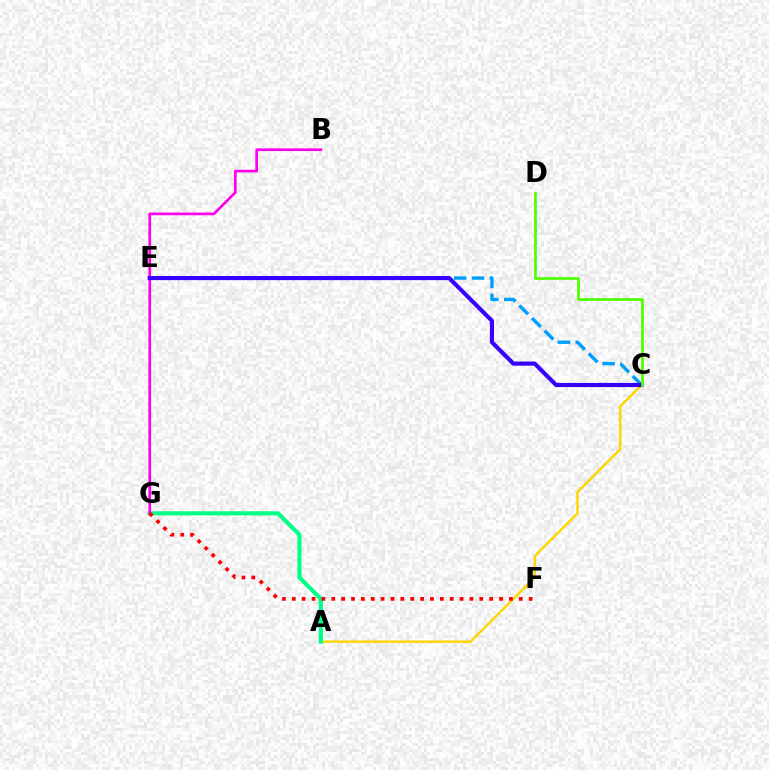{('A', 'C'): [{'color': '#ffd500', 'line_style': 'solid', 'thickness': 1.76}], ('A', 'G'): [{'color': '#00ff86', 'line_style': 'solid', 'thickness': 2.96}], ('B', 'G'): [{'color': '#ff00ed', 'line_style': 'solid', 'thickness': 1.93}], ('C', 'E'): [{'color': '#009eff', 'line_style': 'dashed', 'thickness': 2.43}, {'color': '#3700ff', 'line_style': 'solid', 'thickness': 2.97}], ('F', 'G'): [{'color': '#ff0000', 'line_style': 'dotted', 'thickness': 2.68}], ('C', 'D'): [{'color': '#4fff00', 'line_style': 'solid', 'thickness': 1.96}]}